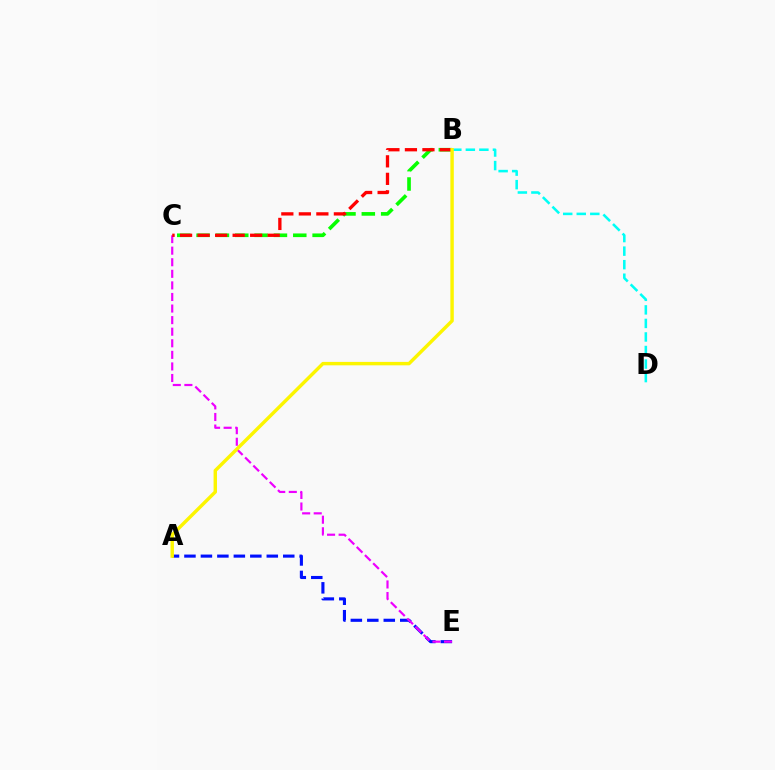{('A', 'E'): [{'color': '#0010ff', 'line_style': 'dashed', 'thickness': 2.24}], ('C', 'E'): [{'color': '#ee00ff', 'line_style': 'dashed', 'thickness': 1.57}], ('B', 'D'): [{'color': '#00fff6', 'line_style': 'dashed', 'thickness': 1.84}], ('B', 'C'): [{'color': '#08ff00', 'line_style': 'dashed', 'thickness': 2.63}, {'color': '#ff0000', 'line_style': 'dashed', 'thickness': 2.38}], ('A', 'B'): [{'color': '#fcf500', 'line_style': 'solid', 'thickness': 2.47}]}